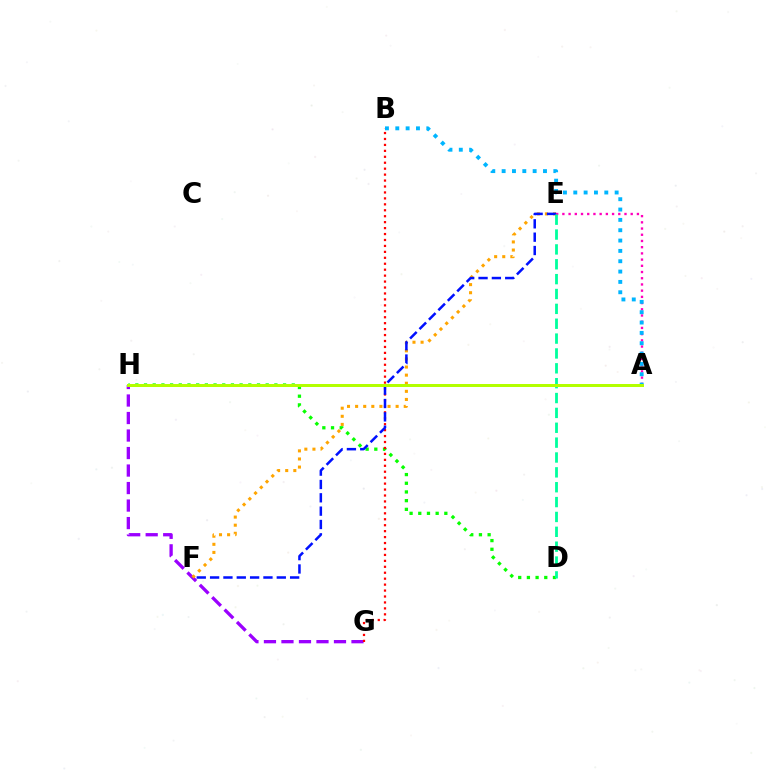{('D', 'H'): [{'color': '#08ff00', 'line_style': 'dotted', 'thickness': 2.36}], ('A', 'E'): [{'color': '#ff00bd', 'line_style': 'dotted', 'thickness': 1.69}], ('G', 'H'): [{'color': '#9b00ff', 'line_style': 'dashed', 'thickness': 2.38}], ('E', 'F'): [{'color': '#ffa500', 'line_style': 'dotted', 'thickness': 2.2}, {'color': '#0010ff', 'line_style': 'dashed', 'thickness': 1.81}], ('B', 'G'): [{'color': '#ff0000', 'line_style': 'dotted', 'thickness': 1.61}], ('D', 'E'): [{'color': '#00ff9d', 'line_style': 'dashed', 'thickness': 2.02}], ('A', 'B'): [{'color': '#00b5ff', 'line_style': 'dotted', 'thickness': 2.81}], ('A', 'H'): [{'color': '#b3ff00', 'line_style': 'solid', 'thickness': 2.15}]}